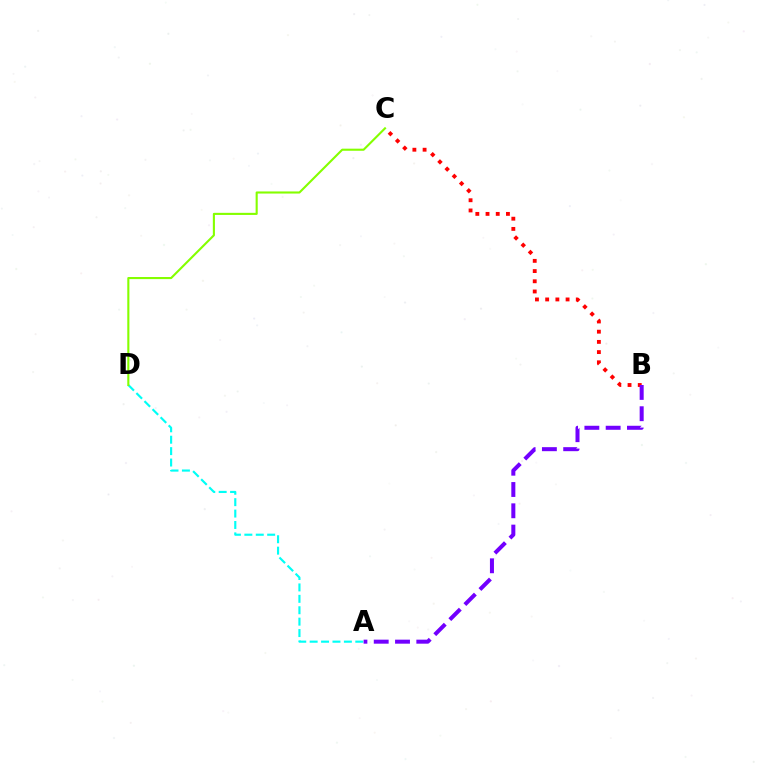{('A', 'D'): [{'color': '#00fff6', 'line_style': 'dashed', 'thickness': 1.55}], ('B', 'C'): [{'color': '#ff0000', 'line_style': 'dotted', 'thickness': 2.77}], ('C', 'D'): [{'color': '#84ff00', 'line_style': 'solid', 'thickness': 1.52}], ('A', 'B'): [{'color': '#7200ff', 'line_style': 'dashed', 'thickness': 2.89}]}